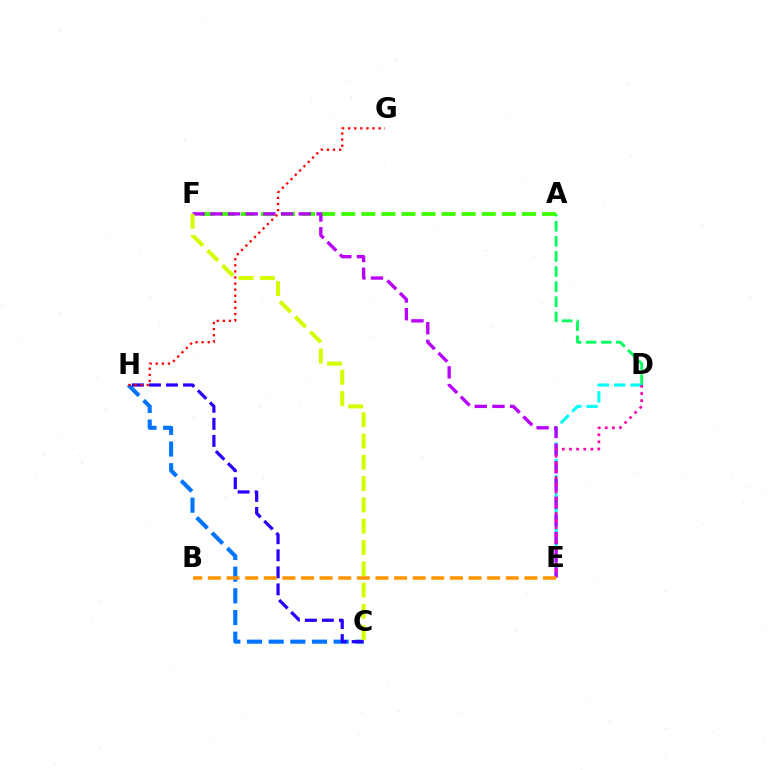{('C', 'H'): [{'color': '#0074ff', 'line_style': 'dashed', 'thickness': 2.94}, {'color': '#2500ff', 'line_style': 'dashed', 'thickness': 2.32}], ('A', 'D'): [{'color': '#00ff5c', 'line_style': 'dashed', 'thickness': 2.05}], ('A', 'F'): [{'color': '#3dff00', 'line_style': 'dashed', 'thickness': 2.73}], ('D', 'E'): [{'color': '#00fff6', 'line_style': 'dashed', 'thickness': 2.22}, {'color': '#ff00ac', 'line_style': 'dotted', 'thickness': 1.94}], ('E', 'F'): [{'color': '#b900ff', 'line_style': 'dashed', 'thickness': 2.4}], ('C', 'F'): [{'color': '#d1ff00', 'line_style': 'dashed', 'thickness': 2.89}], ('G', 'H'): [{'color': '#ff0000', 'line_style': 'dotted', 'thickness': 1.65}], ('B', 'E'): [{'color': '#ff9400', 'line_style': 'dashed', 'thickness': 2.53}]}